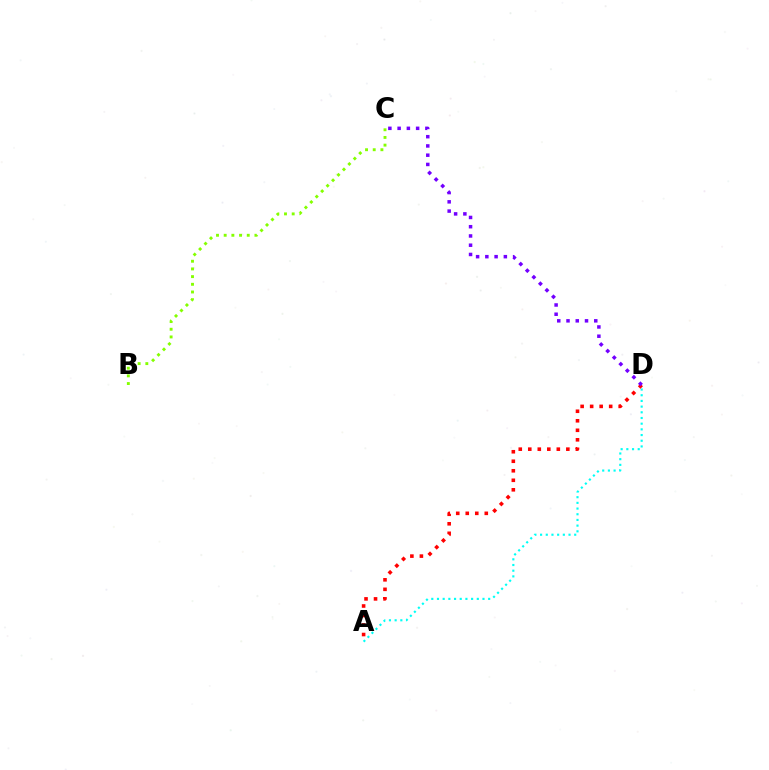{('B', 'C'): [{'color': '#84ff00', 'line_style': 'dotted', 'thickness': 2.09}], ('A', 'D'): [{'color': '#00fff6', 'line_style': 'dotted', 'thickness': 1.55}, {'color': '#ff0000', 'line_style': 'dotted', 'thickness': 2.58}], ('C', 'D'): [{'color': '#7200ff', 'line_style': 'dotted', 'thickness': 2.51}]}